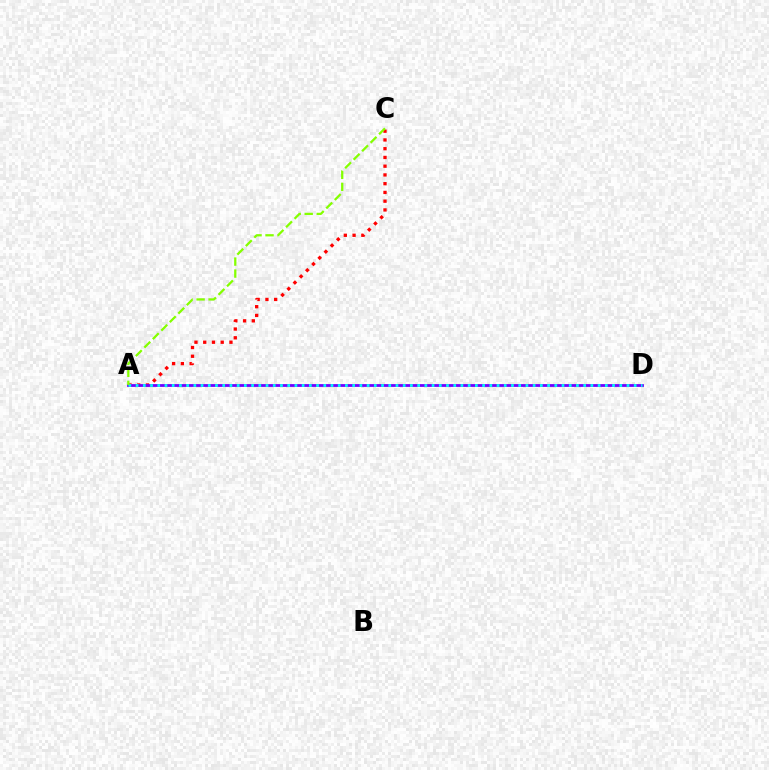{('A', 'C'): [{'color': '#ff0000', 'line_style': 'dotted', 'thickness': 2.38}, {'color': '#84ff00', 'line_style': 'dashed', 'thickness': 1.63}], ('A', 'D'): [{'color': '#7200ff', 'line_style': 'solid', 'thickness': 2.01}, {'color': '#00fff6', 'line_style': 'dotted', 'thickness': 1.96}]}